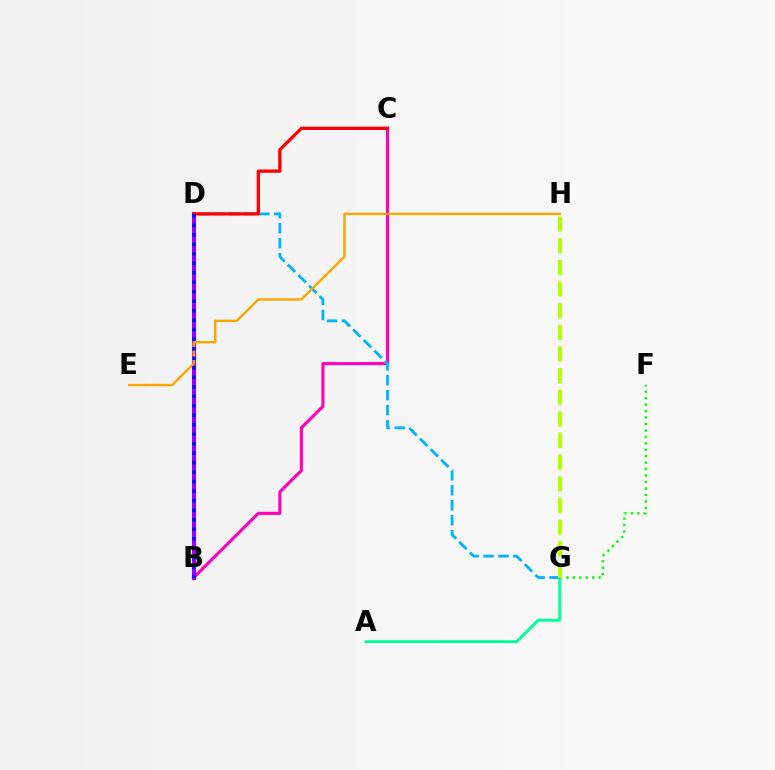{('F', 'G'): [{'color': '#08ff00', 'line_style': 'dotted', 'thickness': 1.75}], ('B', 'C'): [{'color': '#ff00bd', 'line_style': 'solid', 'thickness': 2.25}], ('A', 'G'): [{'color': '#00ff9d', 'line_style': 'solid', 'thickness': 2.09}], ('D', 'G'): [{'color': '#00b5ff', 'line_style': 'dashed', 'thickness': 2.03}], ('B', 'D'): [{'color': '#9b00ff', 'line_style': 'solid', 'thickness': 2.94}, {'color': '#0010ff', 'line_style': 'dotted', 'thickness': 2.58}], ('C', 'D'): [{'color': '#ff0000', 'line_style': 'solid', 'thickness': 2.36}], ('E', 'H'): [{'color': '#ffa500', 'line_style': 'solid', 'thickness': 1.72}], ('G', 'H'): [{'color': '#b3ff00', 'line_style': 'dashed', 'thickness': 2.94}]}